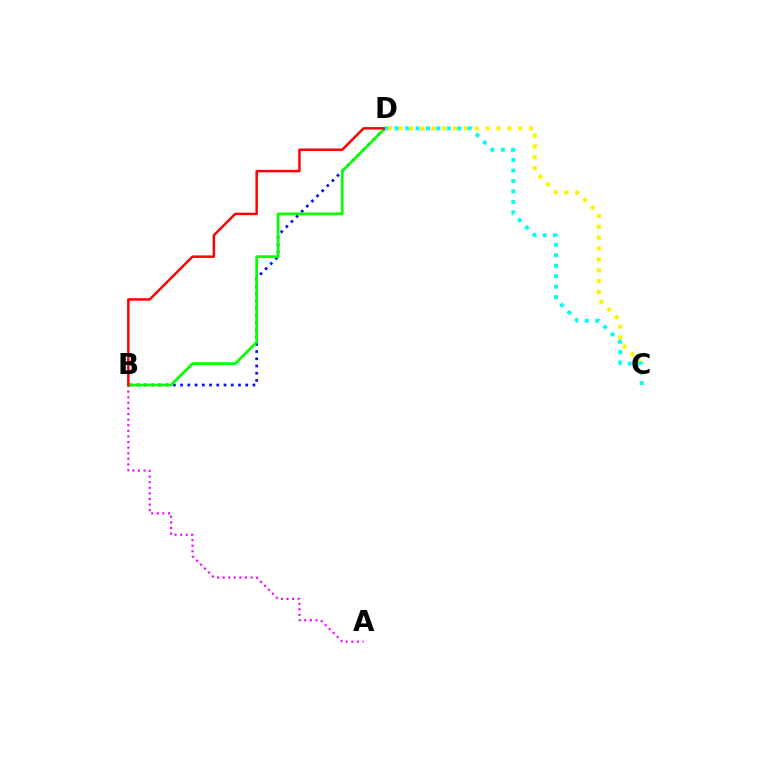{('C', 'D'): [{'color': '#fcf500', 'line_style': 'dotted', 'thickness': 2.95}, {'color': '#00fff6', 'line_style': 'dotted', 'thickness': 2.84}], ('A', 'B'): [{'color': '#ee00ff', 'line_style': 'dotted', 'thickness': 1.52}], ('B', 'D'): [{'color': '#0010ff', 'line_style': 'dotted', 'thickness': 1.97}, {'color': '#08ff00', 'line_style': 'solid', 'thickness': 1.98}, {'color': '#ff0000', 'line_style': 'solid', 'thickness': 1.79}]}